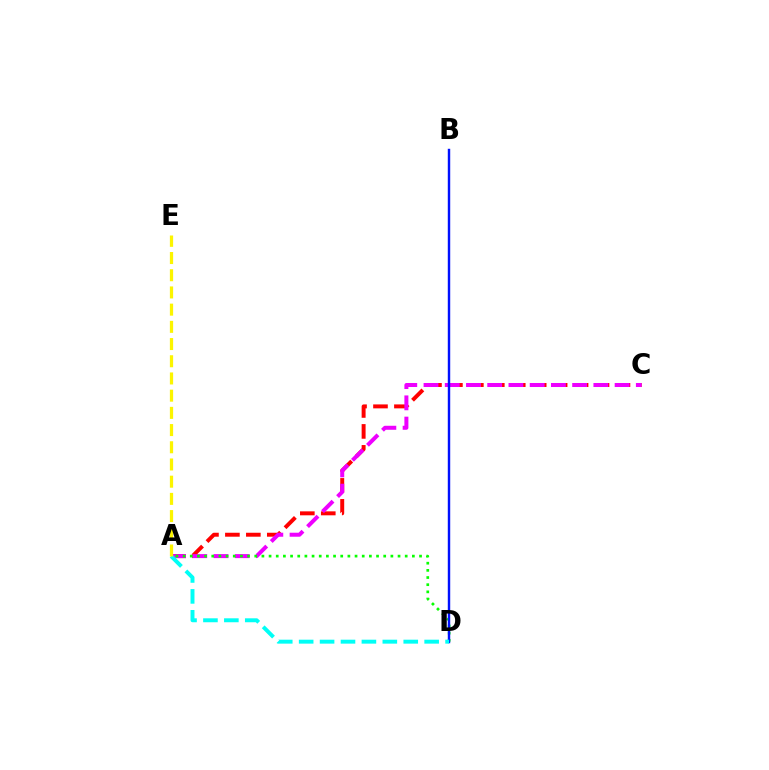{('A', 'C'): [{'color': '#ff0000', 'line_style': 'dashed', 'thickness': 2.85}, {'color': '#ee00ff', 'line_style': 'dashed', 'thickness': 2.88}], ('A', 'D'): [{'color': '#08ff00', 'line_style': 'dotted', 'thickness': 1.95}, {'color': '#00fff6', 'line_style': 'dashed', 'thickness': 2.84}], ('B', 'D'): [{'color': '#0010ff', 'line_style': 'solid', 'thickness': 1.75}], ('A', 'E'): [{'color': '#fcf500', 'line_style': 'dashed', 'thickness': 2.34}]}